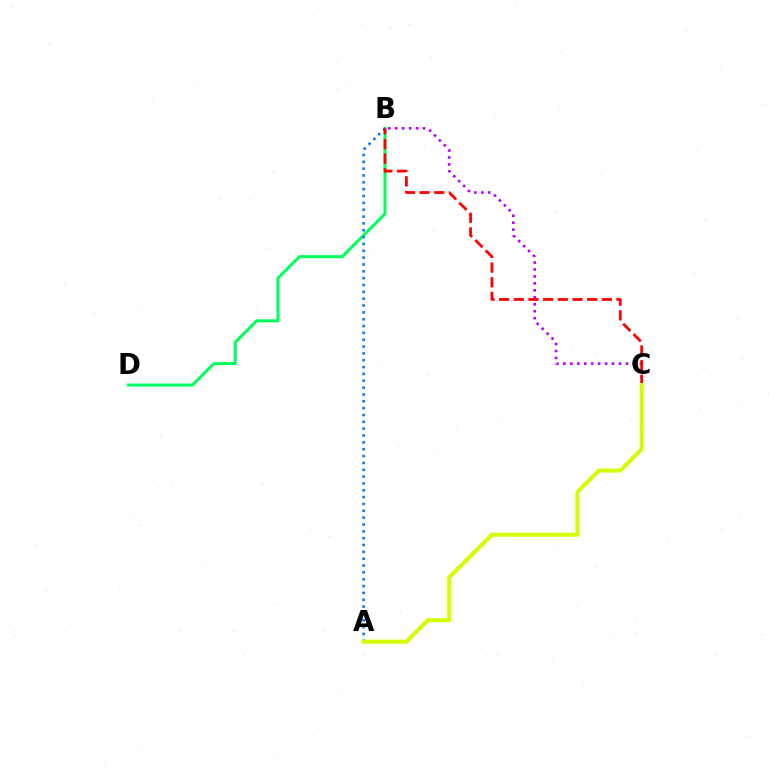{('B', 'D'): [{'color': '#00ff5c', 'line_style': 'solid', 'thickness': 2.16}], ('A', 'B'): [{'color': '#0074ff', 'line_style': 'dotted', 'thickness': 1.86}], ('B', 'C'): [{'color': '#b900ff', 'line_style': 'dotted', 'thickness': 1.89}, {'color': '#ff0000', 'line_style': 'dashed', 'thickness': 1.99}], ('A', 'C'): [{'color': '#d1ff00', 'line_style': 'solid', 'thickness': 2.9}]}